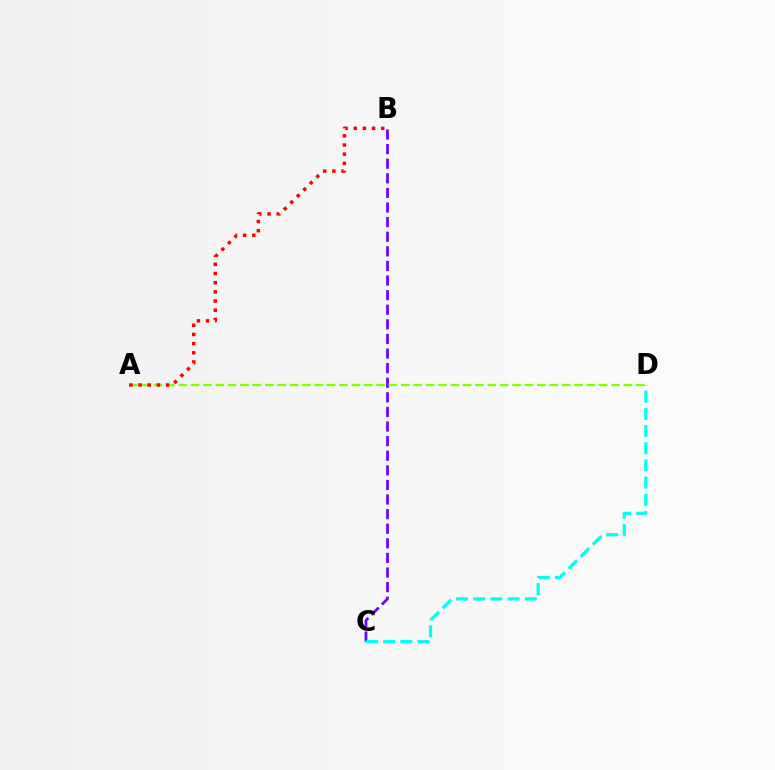{('B', 'C'): [{'color': '#7200ff', 'line_style': 'dashed', 'thickness': 1.98}], ('A', 'D'): [{'color': '#84ff00', 'line_style': 'dashed', 'thickness': 1.68}], ('C', 'D'): [{'color': '#00fff6', 'line_style': 'dashed', 'thickness': 2.33}], ('A', 'B'): [{'color': '#ff0000', 'line_style': 'dotted', 'thickness': 2.49}]}